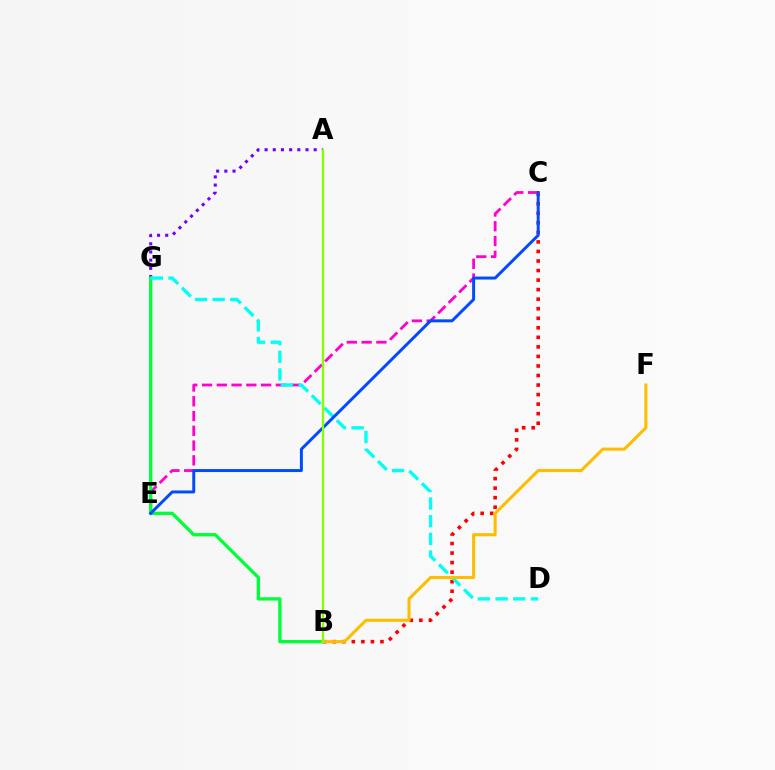{('A', 'G'): [{'color': '#7200ff', 'line_style': 'dotted', 'thickness': 2.22}], ('B', 'C'): [{'color': '#ff0000', 'line_style': 'dotted', 'thickness': 2.59}], ('C', 'E'): [{'color': '#ff00cf', 'line_style': 'dashed', 'thickness': 2.01}, {'color': '#004bff', 'line_style': 'solid', 'thickness': 2.14}], ('B', 'G'): [{'color': '#00ff39', 'line_style': 'solid', 'thickness': 2.39}], ('D', 'G'): [{'color': '#00fff6', 'line_style': 'dashed', 'thickness': 2.4}], ('B', 'F'): [{'color': '#ffbd00', 'line_style': 'solid', 'thickness': 2.21}], ('A', 'B'): [{'color': '#84ff00', 'line_style': 'solid', 'thickness': 1.64}]}